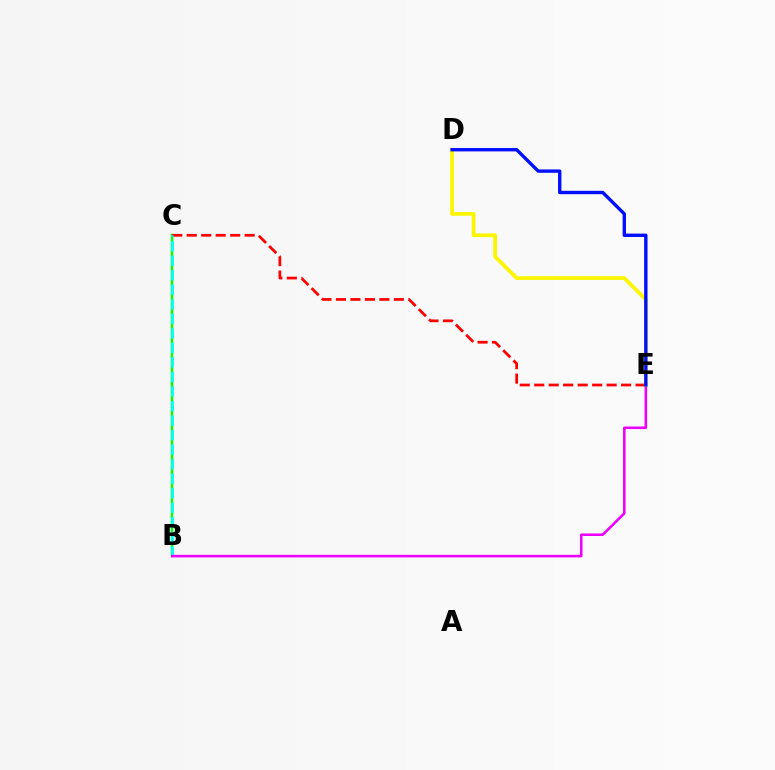{('B', 'C'): [{'color': '#08ff00', 'line_style': 'solid', 'thickness': 1.77}, {'color': '#00fff6', 'line_style': 'dashed', 'thickness': 1.97}], ('C', 'E'): [{'color': '#ff0000', 'line_style': 'dashed', 'thickness': 1.97}], ('B', 'E'): [{'color': '#ee00ff', 'line_style': 'solid', 'thickness': 1.84}], ('D', 'E'): [{'color': '#fcf500', 'line_style': 'solid', 'thickness': 2.7}, {'color': '#0010ff', 'line_style': 'solid', 'thickness': 2.42}]}